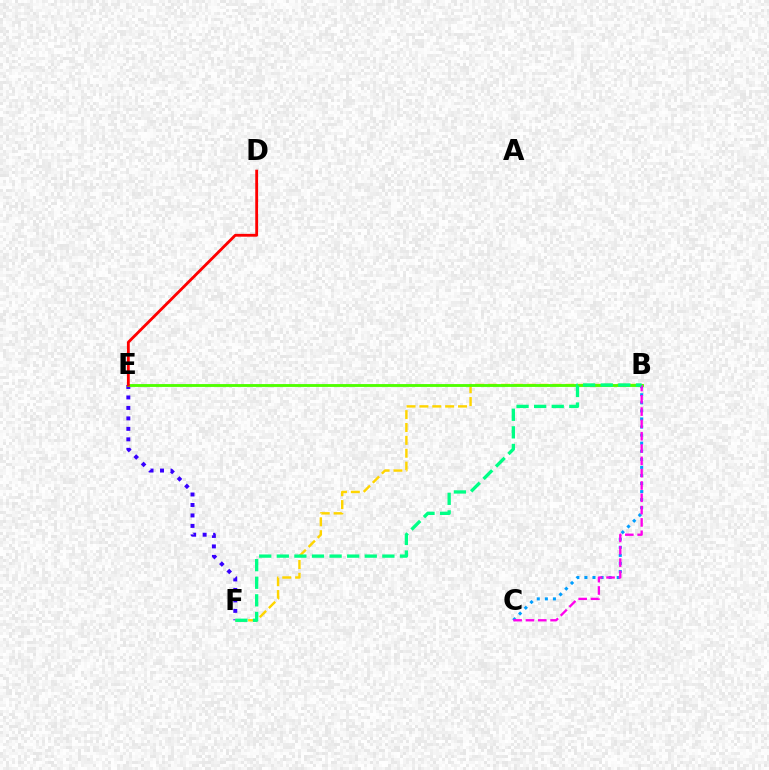{('B', 'C'): [{'color': '#009eff', 'line_style': 'dotted', 'thickness': 2.19}, {'color': '#ff00ed', 'line_style': 'dashed', 'thickness': 1.67}], ('E', 'F'): [{'color': '#3700ff', 'line_style': 'dotted', 'thickness': 2.85}], ('B', 'F'): [{'color': '#ffd500', 'line_style': 'dashed', 'thickness': 1.75}, {'color': '#00ff86', 'line_style': 'dashed', 'thickness': 2.39}], ('B', 'E'): [{'color': '#4fff00', 'line_style': 'solid', 'thickness': 2.06}], ('D', 'E'): [{'color': '#ff0000', 'line_style': 'solid', 'thickness': 2.03}]}